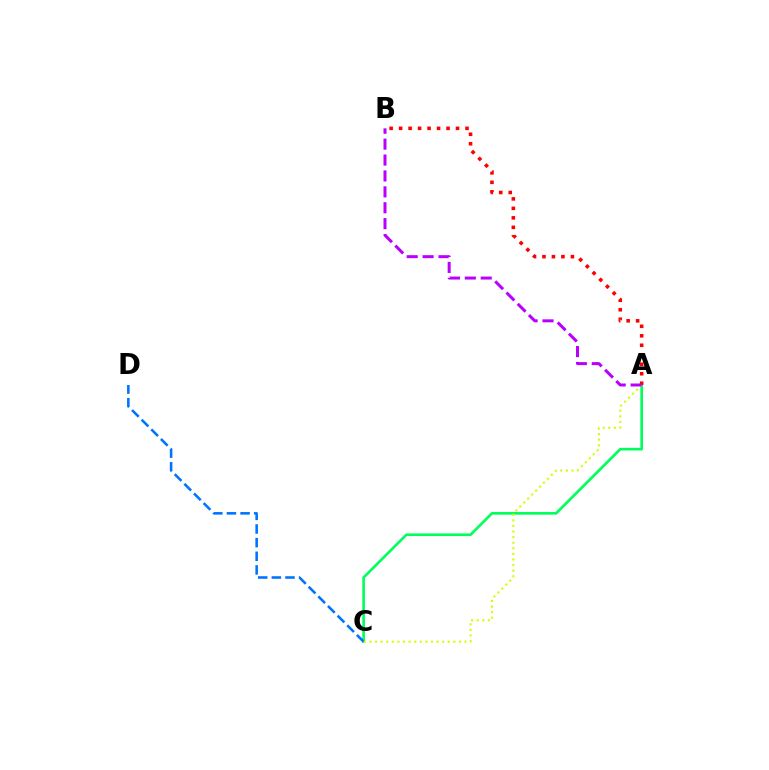{('A', 'C'): [{'color': '#00ff5c', 'line_style': 'solid', 'thickness': 1.9}, {'color': '#d1ff00', 'line_style': 'dotted', 'thickness': 1.52}], ('C', 'D'): [{'color': '#0074ff', 'line_style': 'dashed', 'thickness': 1.85}], ('A', 'B'): [{'color': '#ff0000', 'line_style': 'dotted', 'thickness': 2.58}, {'color': '#b900ff', 'line_style': 'dashed', 'thickness': 2.16}]}